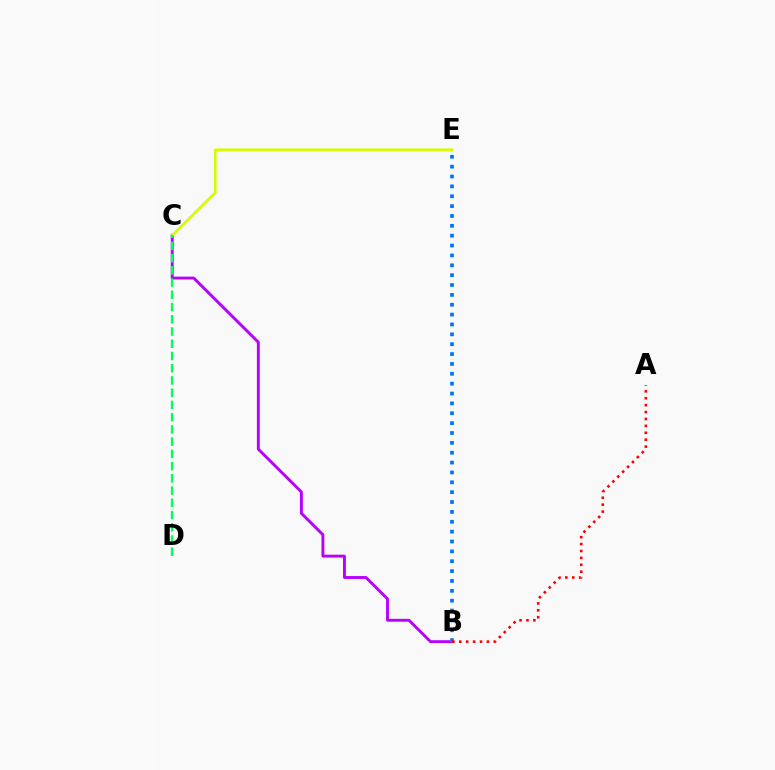{('B', 'C'): [{'color': '#b900ff', 'line_style': 'solid', 'thickness': 2.09}], ('C', 'E'): [{'color': '#d1ff00', 'line_style': 'solid', 'thickness': 1.89}], ('C', 'D'): [{'color': '#00ff5c', 'line_style': 'dashed', 'thickness': 1.66}], ('B', 'E'): [{'color': '#0074ff', 'line_style': 'dotted', 'thickness': 2.68}], ('A', 'B'): [{'color': '#ff0000', 'line_style': 'dotted', 'thickness': 1.88}]}